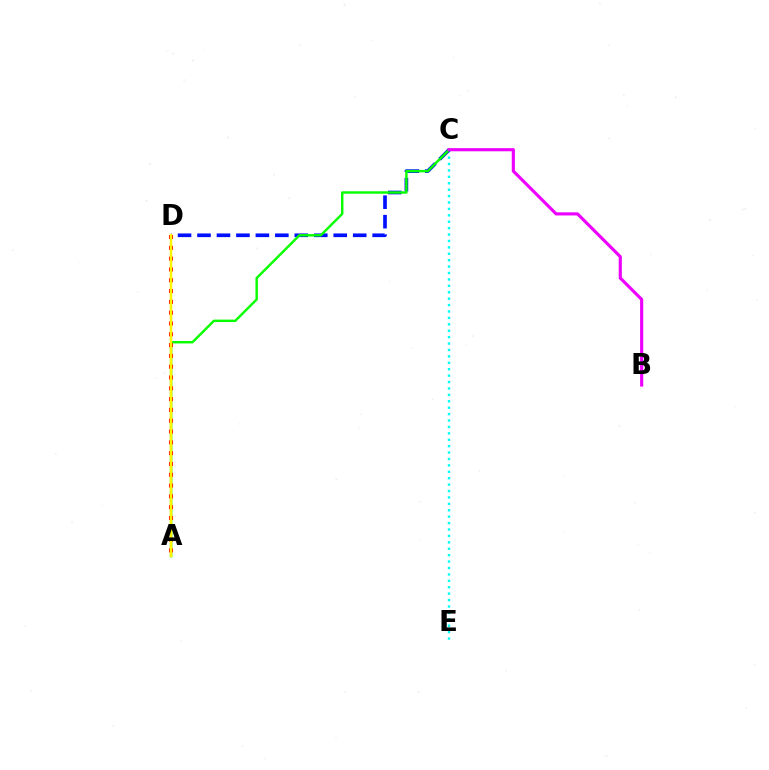{('C', 'E'): [{'color': '#00fff6', 'line_style': 'dotted', 'thickness': 1.74}], ('C', 'D'): [{'color': '#0010ff', 'line_style': 'dashed', 'thickness': 2.64}], ('A', 'C'): [{'color': '#08ff00', 'line_style': 'solid', 'thickness': 1.75}], ('A', 'D'): [{'color': '#ff0000', 'line_style': 'dotted', 'thickness': 2.94}, {'color': '#fcf500', 'line_style': 'solid', 'thickness': 1.78}], ('B', 'C'): [{'color': '#ee00ff', 'line_style': 'solid', 'thickness': 2.26}]}